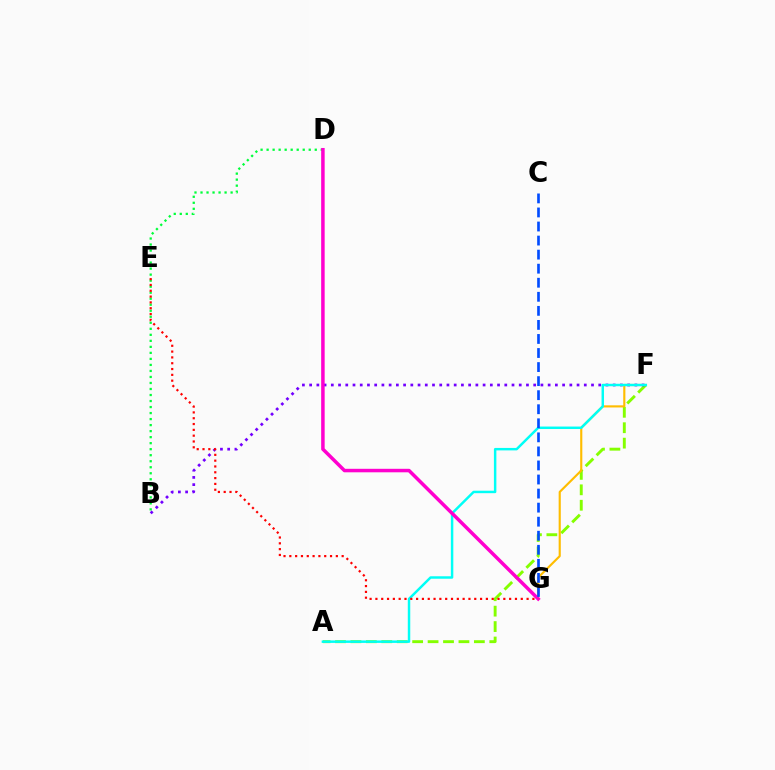{('A', 'F'): [{'color': '#84ff00', 'line_style': 'dashed', 'thickness': 2.1}, {'color': '#00fff6', 'line_style': 'solid', 'thickness': 1.77}], ('F', 'G'): [{'color': '#ffbd00', 'line_style': 'solid', 'thickness': 1.54}], ('B', 'D'): [{'color': '#00ff39', 'line_style': 'dotted', 'thickness': 1.64}], ('B', 'F'): [{'color': '#7200ff', 'line_style': 'dotted', 'thickness': 1.96}], ('D', 'G'): [{'color': '#ff00cf', 'line_style': 'solid', 'thickness': 2.52}], ('C', 'G'): [{'color': '#004bff', 'line_style': 'dashed', 'thickness': 1.91}], ('E', 'G'): [{'color': '#ff0000', 'line_style': 'dotted', 'thickness': 1.58}]}